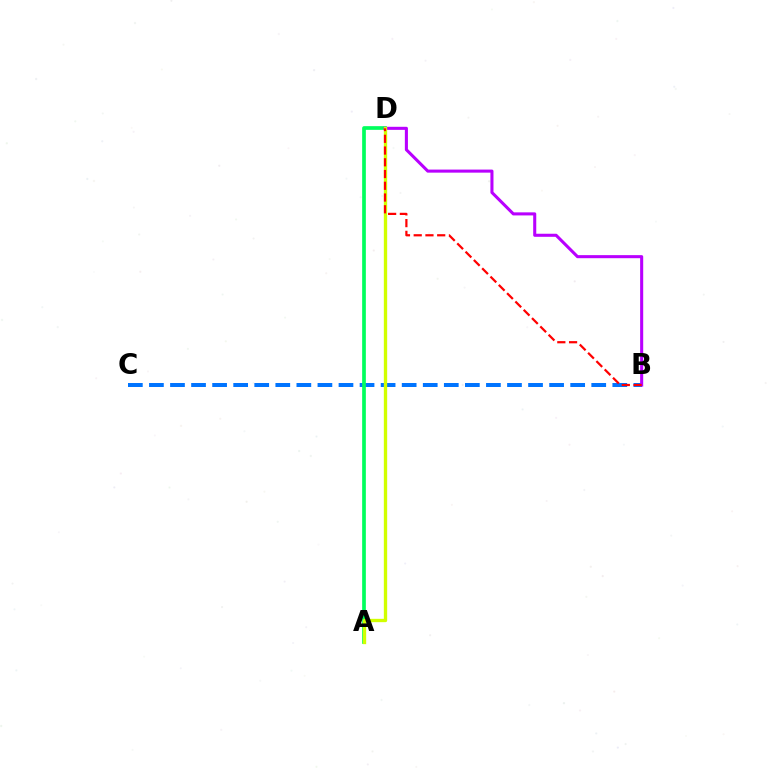{('B', 'C'): [{'color': '#0074ff', 'line_style': 'dashed', 'thickness': 2.86}], ('A', 'D'): [{'color': '#00ff5c', 'line_style': 'solid', 'thickness': 2.66}, {'color': '#d1ff00', 'line_style': 'solid', 'thickness': 2.4}], ('B', 'D'): [{'color': '#b900ff', 'line_style': 'solid', 'thickness': 2.21}, {'color': '#ff0000', 'line_style': 'dashed', 'thickness': 1.6}]}